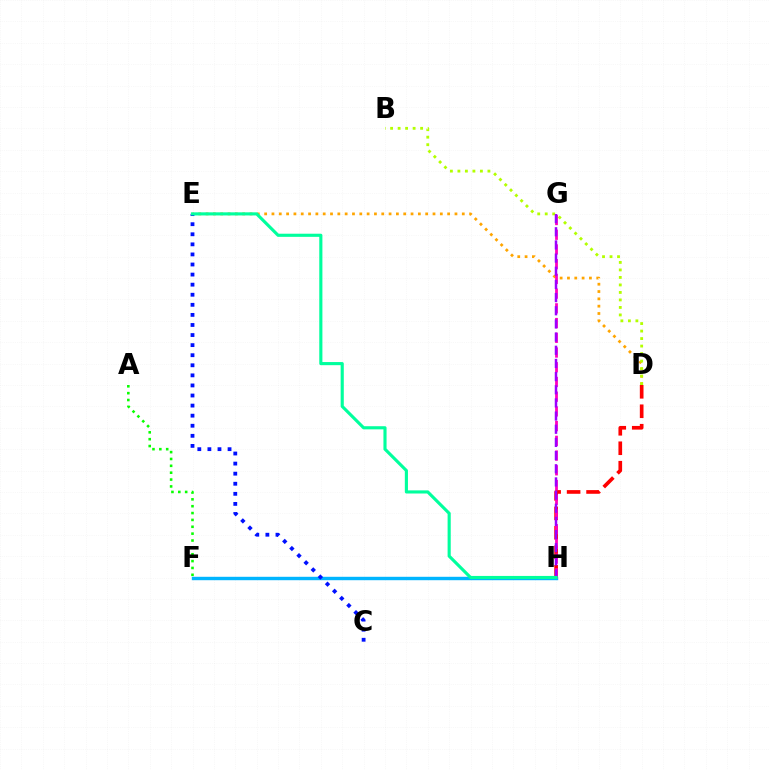{('F', 'H'): [{'color': '#00b5ff', 'line_style': 'solid', 'thickness': 2.45}], ('D', 'E'): [{'color': '#ffa500', 'line_style': 'dotted', 'thickness': 1.99}], ('B', 'D'): [{'color': '#b3ff00', 'line_style': 'dotted', 'thickness': 2.04}], ('D', 'H'): [{'color': '#ff0000', 'line_style': 'dashed', 'thickness': 2.64}], ('G', 'H'): [{'color': '#ff00bd', 'line_style': 'dashed', 'thickness': 2.0}, {'color': '#9b00ff', 'line_style': 'dashed', 'thickness': 1.79}], ('C', 'E'): [{'color': '#0010ff', 'line_style': 'dotted', 'thickness': 2.74}], ('A', 'F'): [{'color': '#08ff00', 'line_style': 'dotted', 'thickness': 1.86}], ('E', 'H'): [{'color': '#00ff9d', 'line_style': 'solid', 'thickness': 2.25}]}